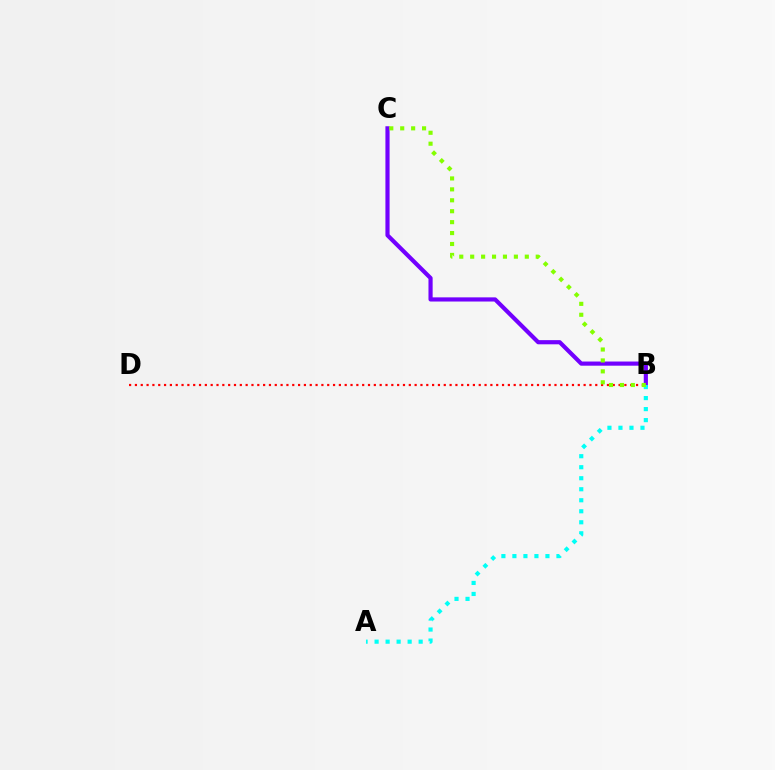{('B', 'C'): [{'color': '#7200ff', 'line_style': 'solid', 'thickness': 3.0}, {'color': '#84ff00', 'line_style': 'dotted', 'thickness': 2.97}], ('A', 'B'): [{'color': '#00fff6', 'line_style': 'dotted', 'thickness': 2.99}], ('B', 'D'): [{'color': '#ff0000', 'line_style': 'dotted', 'thickness': 1.58}]}